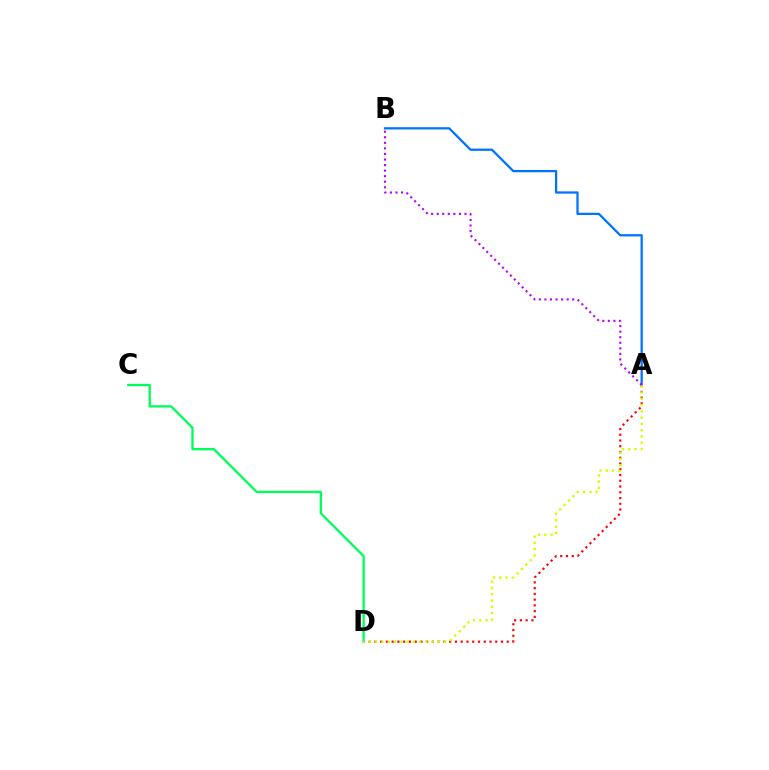{('A', 'D'): [{'color': '#ff0000', 'line_style': 'dotted', 'thickness': 1.56}, {'color': '#d1ff00', 'line_style': 'dotted', 'thickness': 1.71}], ('A', 'B'): [{'color': '#0074ff', 'line_style': 'solid', 'thickness': 1.63}, {'color': '#b900ff', 'line_style': 'dotted', 'thickness': 1.51}], ('C', 'D'): [{'color': '#00ff5c', 'line_style': 'solid', 'thickness': 1.68}]}